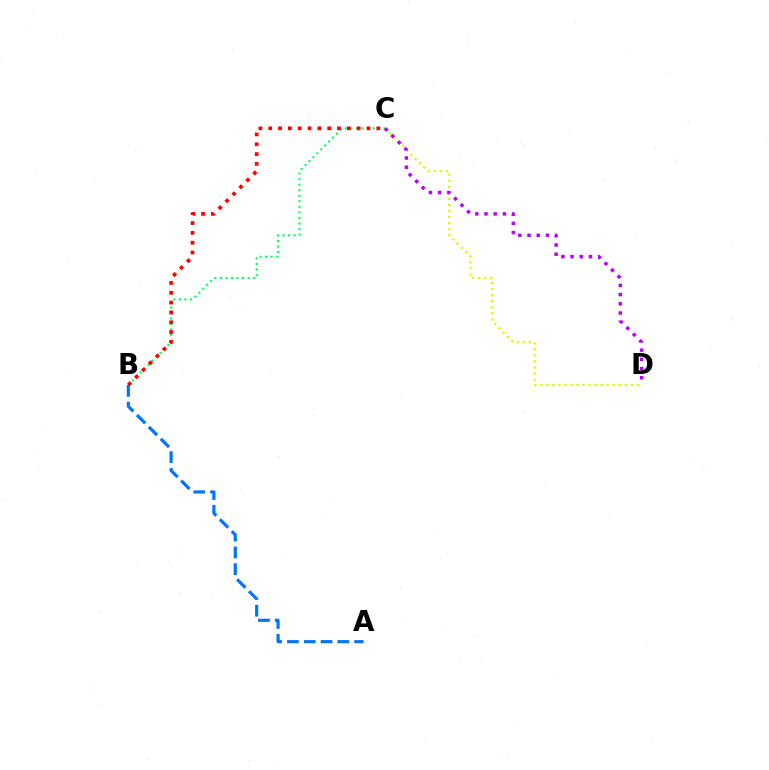{('B', 'C'): [{'color': '#00ff5c', 'line_style': 'dotted', 'thickness': 1.51}, {'color': '#ff0000', 'line_style': 'dotted', 'thickness': 2.67}], ('C', 'D'): [{'color': '#d1ff00', 'line_style': 'dotted', 'thickness': 1.64}, {'color': '#b900ff', 'line_style': 'dotted', 'thickness': 2.5}], ('A', 'B'): [{'color': '#0074ff', 'line_style': 'dashed', 'thickness': 2.28}]}